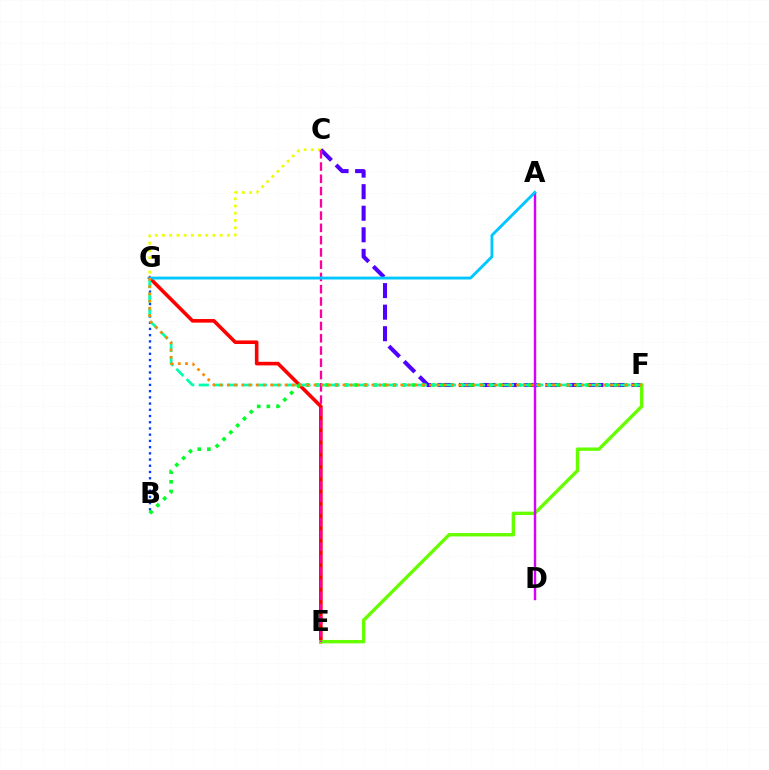{('B', 'G'): [{'color': '#003fff', 'line_style': 'dotted', 'thickness': 1.69}], ('C', 'G'): [{'color': '#eeff00', 'line_style': 'dotted', 'thickness': 1.96}], ('E', 'G'): [{'color': '#ff0000', 'line_style': 'solid', 'thickness': 2.59}], ('C', 'F'): [{'color': '#4f00ff', 'line_style': 'dashed', 'thickness': 2.93}], ('B', 'F'): [{'color': '#00ff27', 'line_style': 'dotted', 'thickness': 2.62}], ('E', 'F'): [{'color': '#66ff00', 'line_style': 'solid', 'thickness': 2.44}], ('F', 'G'): [{'color': '#00ffaf', 'line_style': 'dashed', 'thickness': 1.97}, {'color': '#ff8800', 'line_style': 'dotted', 'thickness': 1.96}], ('C', 'E'): [{'color': '#ff00a0', 'line_style': 'dashed', 'thickness': 1.67}], ('A', 'D'): [{'color': '#d600ff', 'line_style': 'solid', 'thickness': 1.74}], ('A', 'G'): [{'color': '#00c7ff', 'line_style': 'solid', 'thickness': 2.06}]}